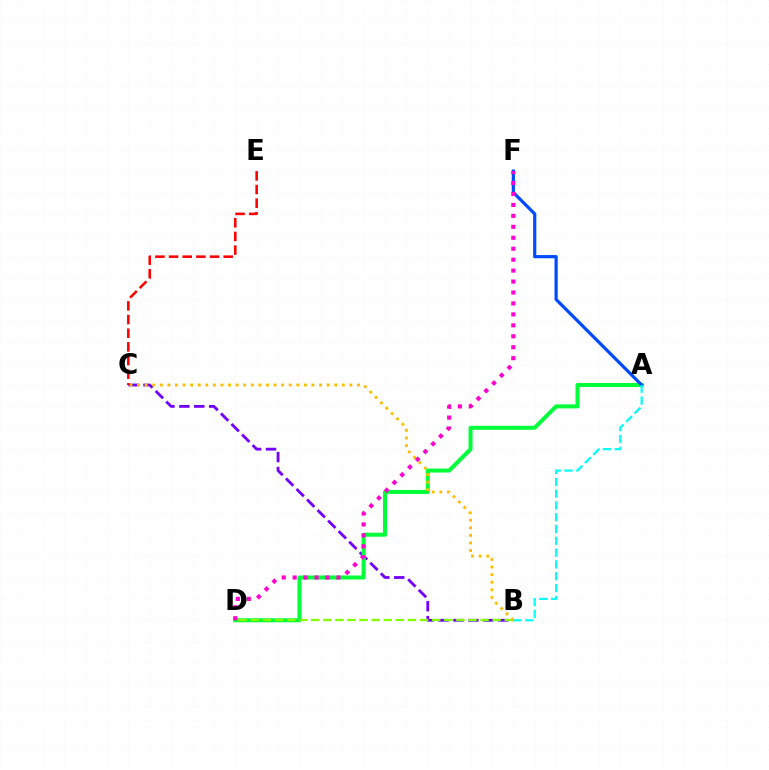{('B', 'C'): [{'color': '#7200ff', 'line_style': 'dashed', 'thickness': 2.03}, {'color': '#ffbd00', 'line_style': 'dotted', 'thickness': 2.06}], ('A', 'D'): [{'color': '#00ff39', 'line_style': 'solid', 'thickness': 2.88}], ('A', 'F'): [{'color': '#004bff', 'line_style': 'solid', 'thickness': 2.31}], ('B', 'D'): [{'color': '#84ff00', 'line_style': 'dashed', 'thickness': 1.64}], ('D', 'F'): [{'color': '#ff00cf', 'line_style': 'dotted', 'thickness': 2.97}], ('A', 'B'): [{'color': '#00fff6', 'line_style': 'dashed', 'thickness': 1.6}], ('C', 'E'): [{'color': '#ff0000', 'line_style': 'dashed', 'thickness': 1.86}]}